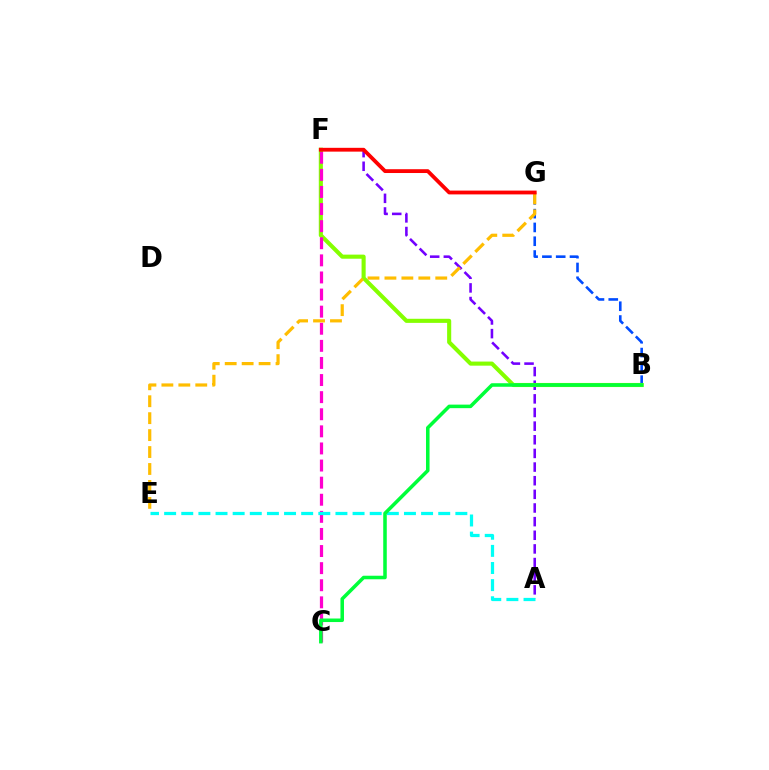{('B', 'G'): [{'color': '#004bff', 'line_style': 'dashed', 'thickness': 1.87}], ('A', 'F'): [{'color': '#7200ff', 'line_style': 'dashed', 'thickness': 1.85}], ('B', 'F'): [{'color': '#84ff00', 'line_style': 'solid', 'thickness': 2.95}], ('C', 'F'): [{'color': '#ff00cf', 'line_style': 'dashed', 'thickness': 2.32}], ('E', 'G'): [{'color': '#ffbd00', 'line_style': 'dashed', 'thickness': 2.3}], ('A', 'E'): [{'color': '#00fff6', 'line_style': 'dashed', 'thickness': 2.33}], ('B', 'C'): [{'color': '#00ff39', 'line_style': 'solid', 'thickness': 2.55}], ('F', 'G'): [{'color': '#ff0000', 'line_style': 'solid', 'thickness': 2.74}]}